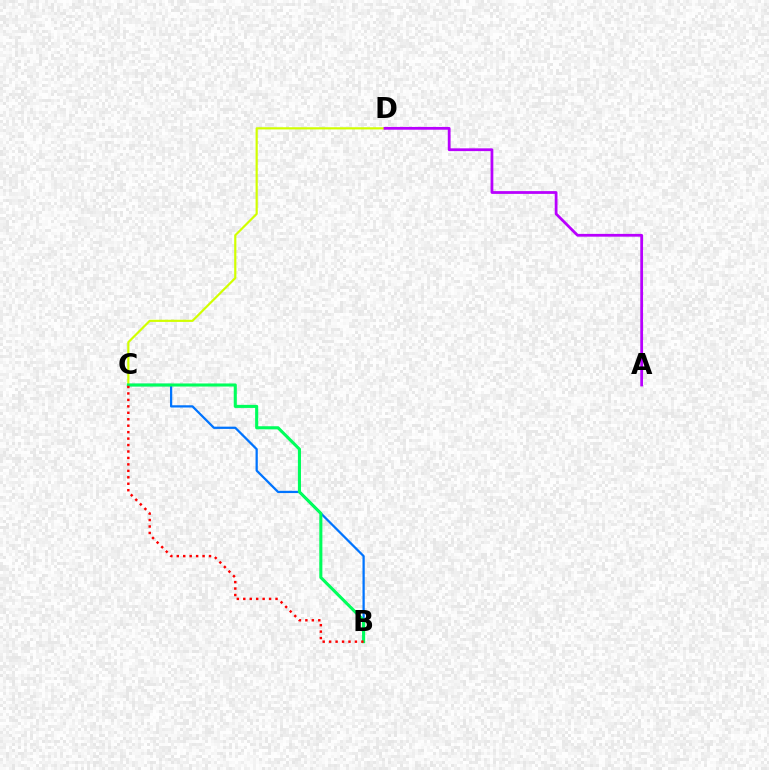{('B', 'C'): [{'color': '#0074ff', 'line_style': 'solid', 'thickness': 1.62}, {'color': '#00ff5c', 'line_style': 'solid', 'thickness': 2.22}, {'color': '#ff0000', 'line_style': 'dotted', 'thickness': 1.75}], ('C', 'D'): [{'color': '#d1ff00', 'line_style': 'solid', 'thickness': 1.57}], ('A', 'D'): [{'color': '#b900ff', 'line_style': 'solid', 'thickness': 2.0}]}